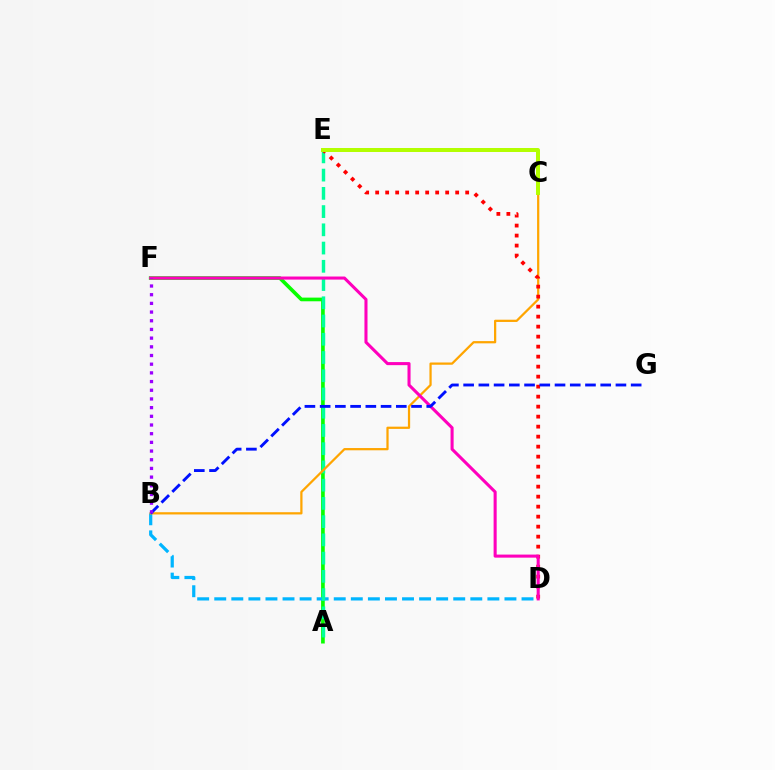{('A', 'F'): [{'color': '#08ff00', 'line_style': 'solid', 'thickness': 2.64}], ('B', 'D'): [{'color': '#00b5ff', 'line_style': 'dashed', 'thickness': 2.32}], ('A', 'E'): [{'color': '#00ff9d', 'line_style': 'dashed', 'thickness': 2.48}], ('B', 'C'): [{'color': '#ffa500', 'line_style': 'solid', 'thickness': 1.62}], ('D', 'E'): [{'color': '#ff0000', 'line_style': 'dotted', 'thickness': 2.72}], ('D', 'F'): [{'color': '#ff00bd', 'line_style': 'solid', 'thickness': 2.21}], ('B', 'G'): [{'color': '#0010ff', 'line_style': 'dashed', 'thickness': 2.07}], ('C', 'E'): [{'color': '#b3ff00', 'line_style': 'solid', 'thickness': 2.86}], ('B', 'F'): [{'color': '#9b00ff', 'line_style': 'dotted', 'thickness': 2.36}]}